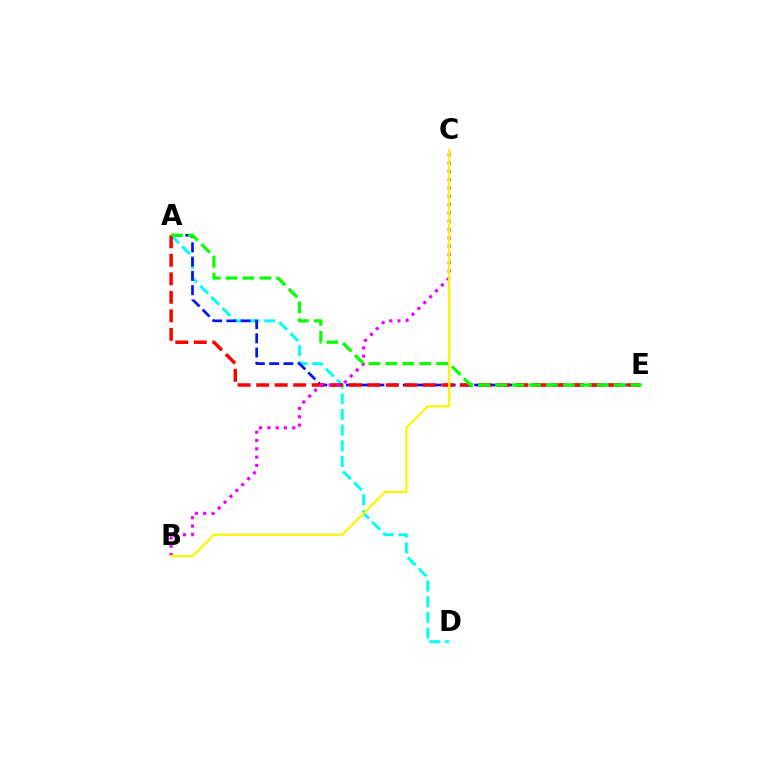{('A', 'D'): [{'color': '#00fff6', 'line_style': 'dashed', 'thickness': 2.13}], ('A', 'E'): [{'color': '#0010ff', 'line_style': 'dashed', 'thickness': 1.94}, {'color': '#ff0000', 'line_style': 'dashed', 'thickness': 2.52}, {'color': '#08ff00', 'line_style': 'dashed', 'thickness': 2.3}], ('B', 'C'): [{'color': '#ee00ff', 'line_style': 'dotted', 'thickness': 2.26}, {'color': '#fcf500', 'line_style': 'solid', 'thickness': 1.57}]}